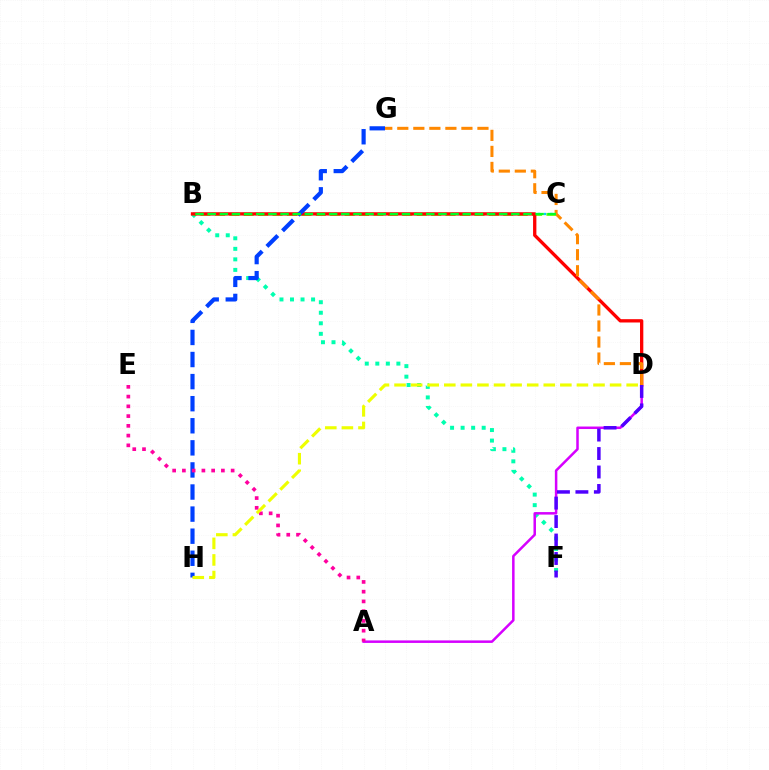{('B', 'C'): [{'color': '#00c7ff', 'line_style': 'dotted', 'thickness': 1.67}, {'color': '#66ff00', 'line_style': 'dashed', 'thickness': 1.96}, {'color': '#00ff27', 'line_style': 'dashed', 'thickness': 1.65}], ('B', 'F'): [{'color': '#00ffaf', 'line_style': 'dotted', 'thickness': 2.86}], ('A', 'D'): [{'color': '#d600ff', 'line_style': 'solid', 'thickness': 1.81}], ('B', 'D'): [{'color': '#ff0000', 'line_style': 'solid', 'thickness': 2.38}], ('D', 'F'): [{'color': '#4f00ff', 'line_style': 'dashed', 'thickness': 2.51}], ('D', 'G'): [{'color': '#ff8800', 'line_style': 'dashed', 'thickness': 2.18}], ('G', 'H'): [{'color': '#003fff', 'line_style': 'dashed', 'thickness': 3.0}], ('A', 'E'): [{'color': '#ff00a0', 'line_style': 'dotted', 'thickness': 2.65}], ('D', 'H'): [{'color': '#eeff00', 'line_style': 'dashed', 'thickness': 2.25}]}